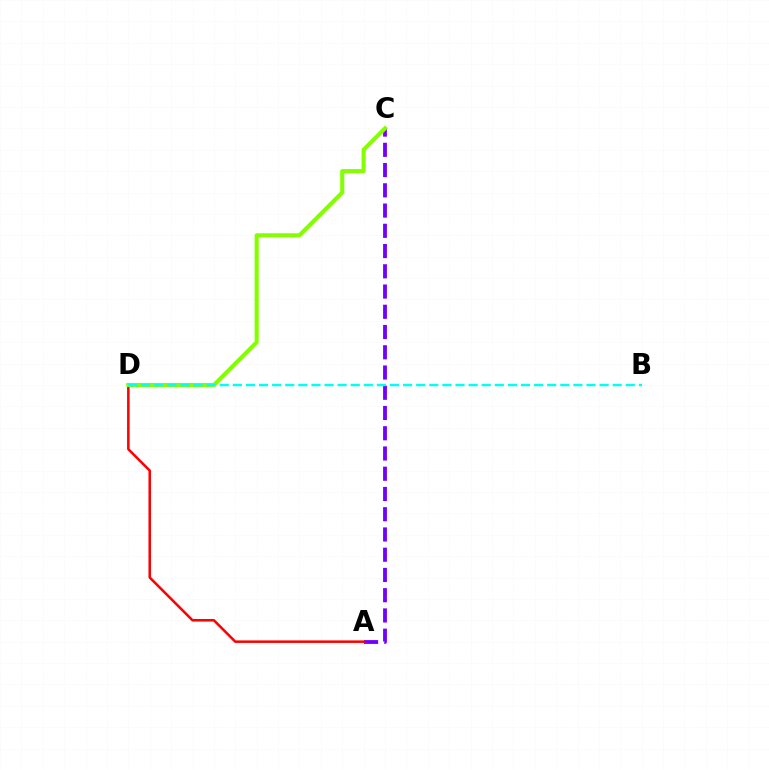{('A', 'C'): [{'color': '#7200ff', 'line_style': 'dashed', 'thickness': 2.75}], ('A', 'D'): [{'color': '#ff0000', 'line_style': 'solid', 'thickness': 1.82}], ('C', 'D'): [{'color': '#84ff00', 'line_style': 'solid', 'thickness': 2.94}], ('B', 'D'): [{'color': '#00fff6', 'line_style': 'dashed', 'thickness': 1.78}]}